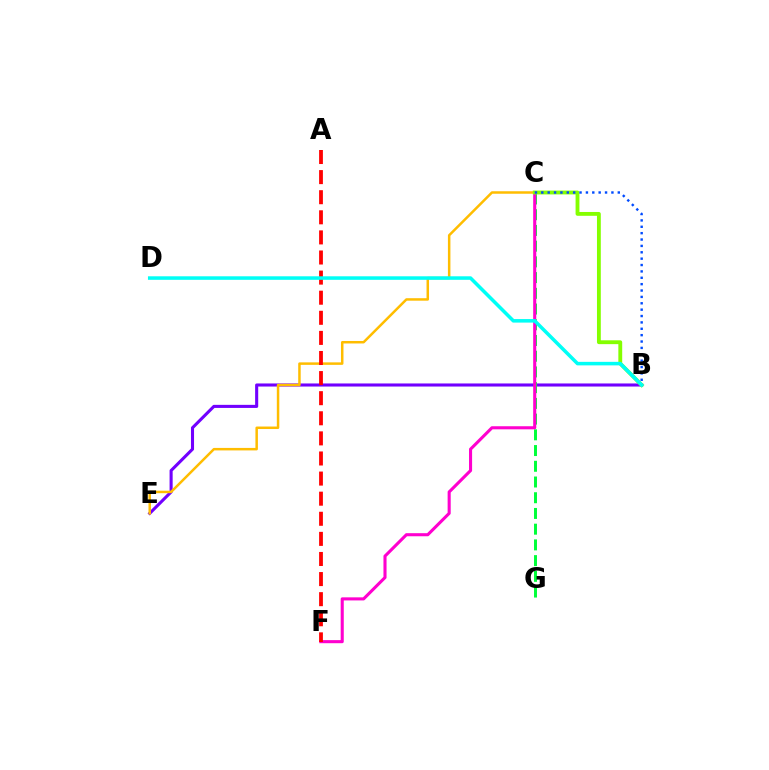{('B', 'E'): [{'color': '#7200ff', 'line_style': 'solid', 'thickness': 2.22}], ('C', 'G'): [{'color': '#00ff39', 'line_style': 'dashed', 'thickness': 2.14}], ('C', 'F'): [{'color': '#ff00cf', 'line_style': 'solid', 'thickness': 2.22}], ('C', 'E'): [{'color': '#ffbd00', 'line_style': 'solid', 'thickness': 1.8}], ('B', 'C'): [{'color': '#84ff00', 'line_style': 'solid', 'thickness': 2.77}, {'color': '#004bff', 'line_style': 'dotted', 'thickness': 1.73}], ('A', 'F'): [{'color': '#ff0000', 'line_style': 'dashed', 'thickness': 2.73}], ('B', 'D'): [{'color': '#00fff6', 'line_style': 'solid', 'thickness': 2.54}]}